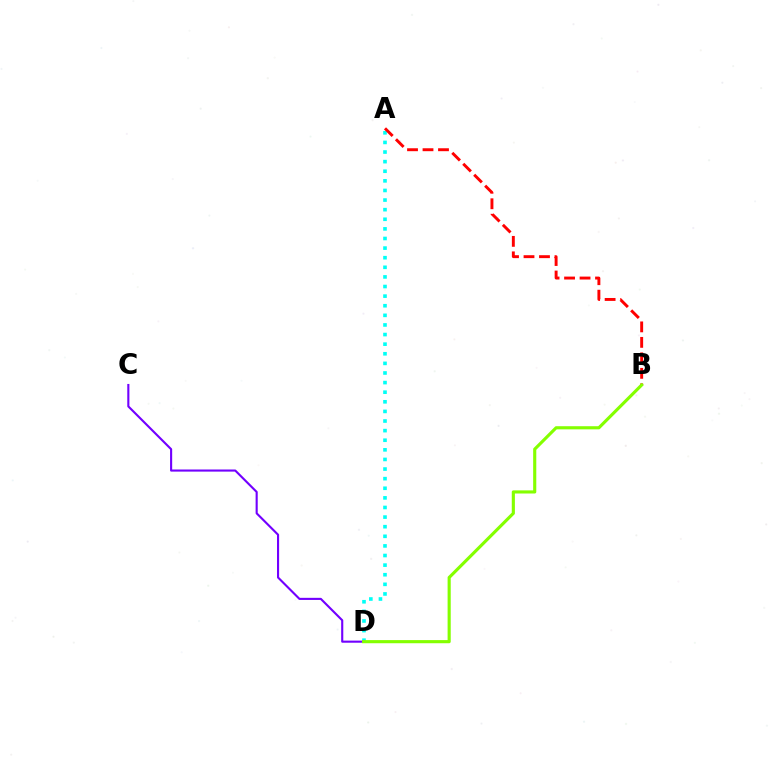{('A', 'D'): [{'color': '#00fff6', 'line_style': 'dotted', 'thickness': 2.61}], ('C', 'D'): [{'color': '#7200ff', 'line_style': 'solid', 'thickness': 1.52}], ('A', 'B'): [{'color': '#ff0000', 'line_style': 'dashed', 'thickness': 2.1}], ('B', 'D'): [{'color': '#84ff00', 'line_style': 'solid', 'thickness': 2.25}]}